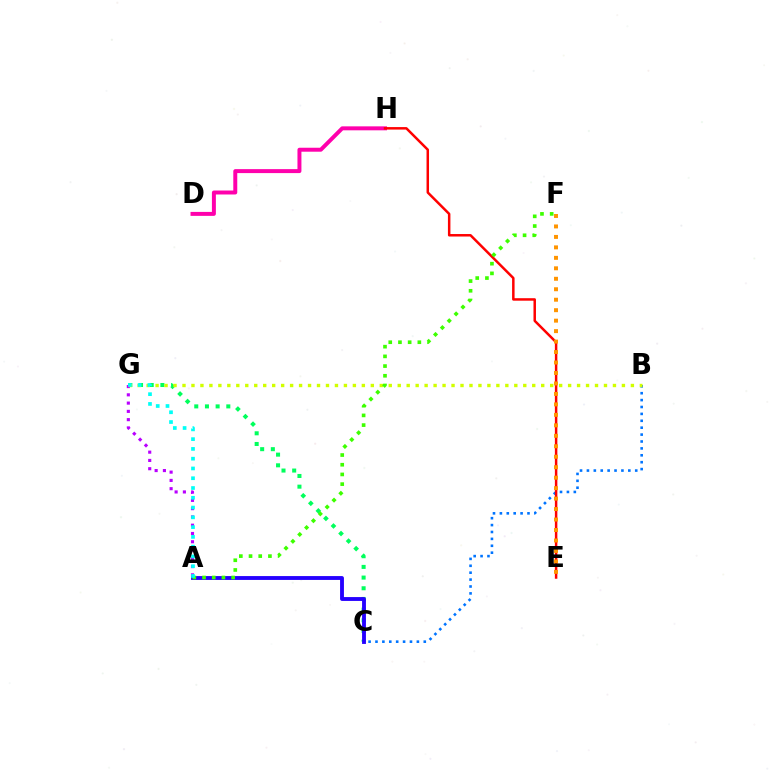{('B', 'C'): [{'color': '#0074ff', 'line_style': 'dotted', 'thickness': 1.87}], ('D', 'H'): [{'color': '#ff00ac', 'line_style': 'solid', 'thickness': 2.85}], ('E', 'H'): [{'color': '#ff0000', 'line_style': 'solid', 'thickness': 1.79}], ('C', 'G'): [{'color': '#00ff5c', 'line_style': 'dotted', 'thickness': 2.9}], ('A', 'G'): [{'color': '#b900ff', 'line_style': 'dotted', 'thickness': 2.25}, {'color': '#00fff6', 'line_style': 'dotted', 'thickness': 2.66}], ('A', 'C'): [{'color': '#2500ff', 'line_style': 'solid', 'thickness': 2.78}], ('B', 'G'): [{'color': '#d1ff00', 'line_style': 'dotted', 'thickness': 2.44}], ('E', 'F'): [{'color': '#ff9400', 'line_style': 'dotted', 'thickness': 2.84}], ('A', 'F'): [{'color': '#3dff00', 'line_style': 'dotted', 'thickness': 2.64}]}